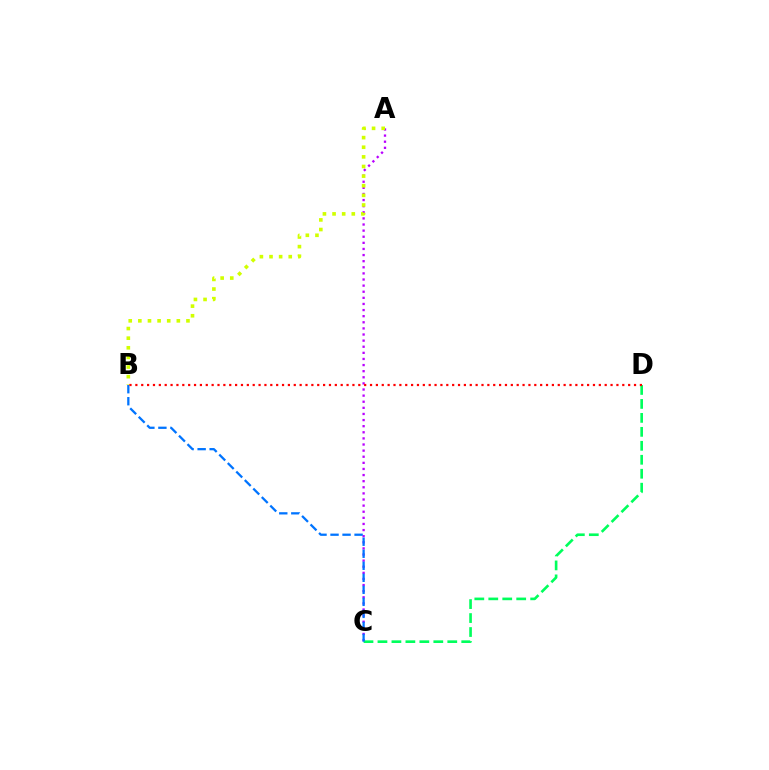{('A', 'C'): [{'color': '#b900ff', 'line_style': 'dotted', 'thickness': 1.66}], ('C', 'D'): [{'color': '#00ff5c', 'line_style': 'dashed', 'thickness': 1.9}], ('A', 'B'): [{'color': '#d1ff00', 'line_style': 'dotted', 'thickness': 2.61}], ('B', 'C'): [{'color': '#0074ff', 'line_style': 'dashed', 'thickness': 1.63}], ('B', 'D'): [{'color': '#ff0000', 'line_style': 'dotted', 'thickness': 1.59}]}